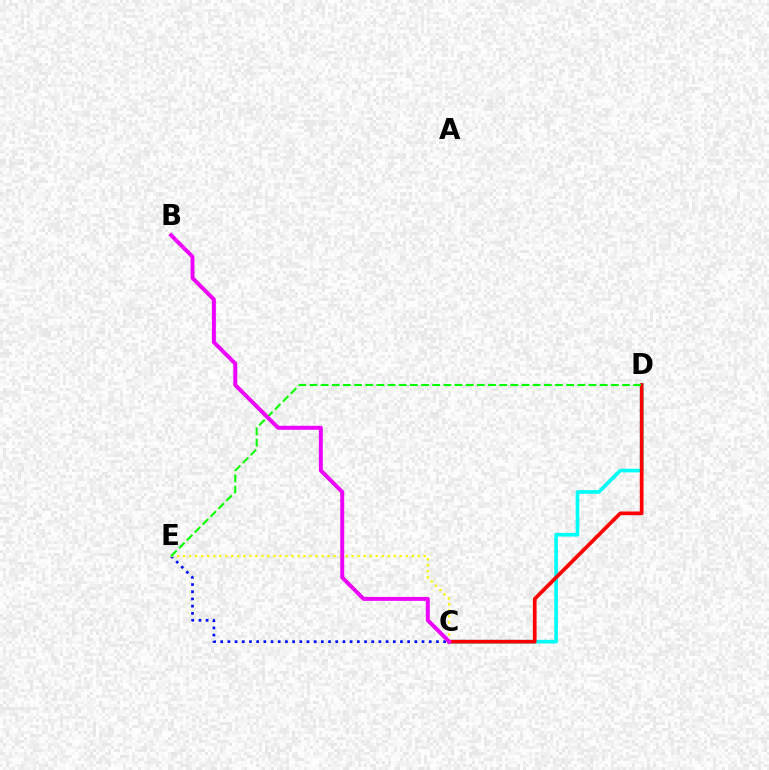{('C', 'D'): [{'color': '#00fff6', 'line_style': 'solid', 'thickness': 2.63}, {'color': '#ff0000', 'line_style': 'solid', 'thickness': 2.66}], ('C', 'E'): [{'color': '#0010ff', 'line_style': 'dotted', 'thickness': 1.95}, {'color': '#fcf500', 'line_style': 'dotted', 'thickness': 1.63}], ('D', 'E'): [{'color': '#08ff00', 'line_style': 'dashed', 'thickness': 1.52}], ('B', 'C'): [{'color': '#ee00ff', 'line_style': 'solid', 'thickness': 2.84}]}